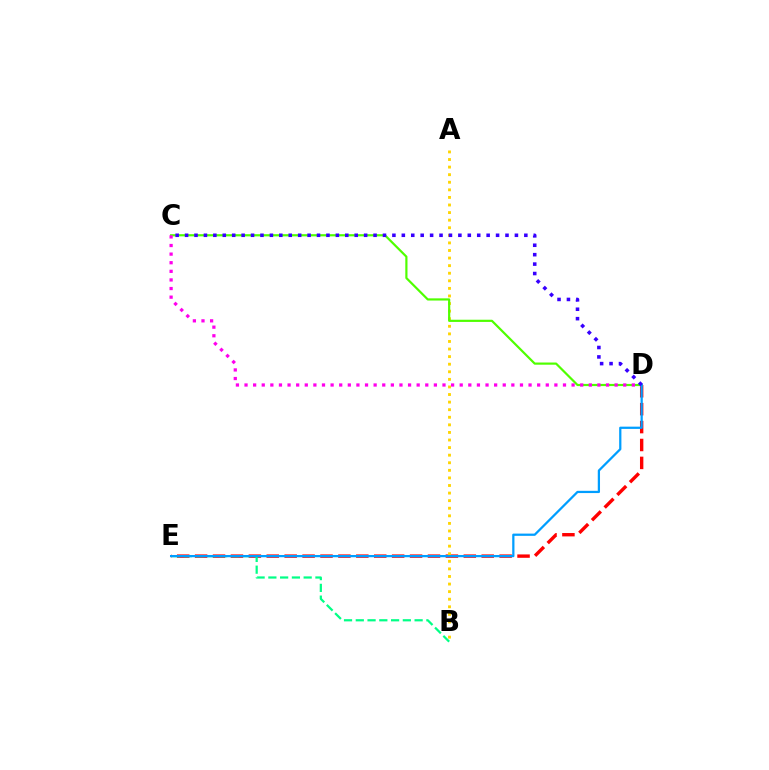{('D', 'E'): [{'color': '#ff0000', 'line_style': 'dashed', 'thickness': 2.43}, {'color': '#009eff', 'line_style': 'solid', 'thickness': 1.62}], ('A', 'B'): [{'color': '#ffd500', 'line_style': 'dotted', 'thickness': 2.06}], ('C', 'D'): [{'color': '#4fff00', 'line_style': 'solid', 'thickness': 1.58}, {'color': '#ff00ed', 'line_style': 'dotted', 'thickness': 2.34}, {'color': '#3700ff', 'line_style': 'dotted', 'thickness': 2.56}], ('B', 'E'): [{'color': '#00ff86', 'line_style': 'dashed', 'thickness': 1.6}]}